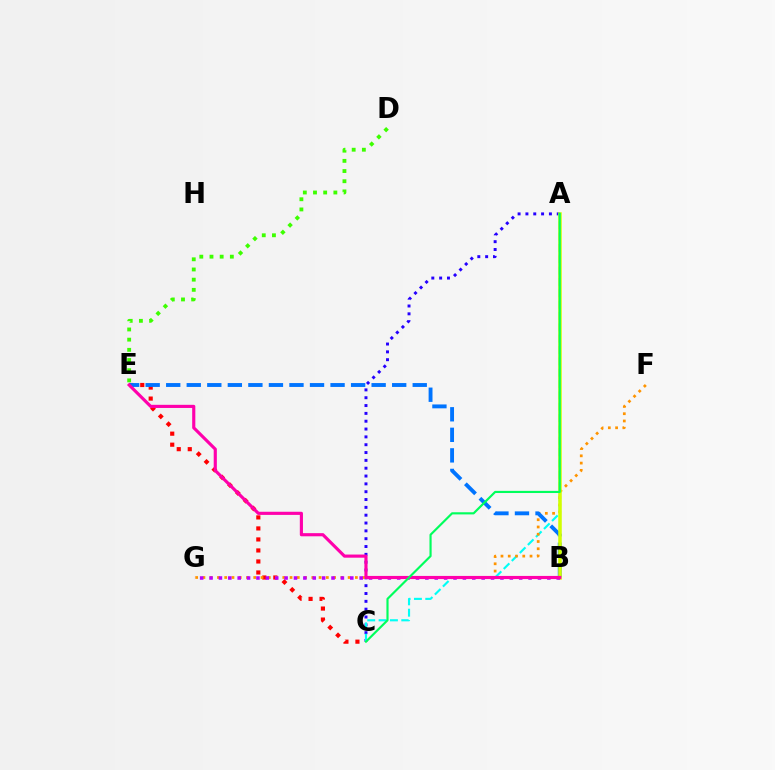{('A', 'C'): [{'color': '#2500ff', 'line_style': 'dotted', 'thickness': 2.13}, {'color': '#00fff6', 'line_style': 'dashed', 'thickness': 1.54}, {'color': '#00ff5c', 'line_style': 'solid', 'thickness': 1.55}], ('C', 'E'): [{'color': '#ff0000', 'line_style': 'dotted', 'thickness': 2.99}], ('F', 'G'): [{'color': '#ff9400', 'line_style': 'dotted', 'thickness': 1.97}], ('D', 'E'): [{'color': '#3dff00', 'line_style': 'dotted', 'thickness': 2.77}], ('B', 'E'): [{'color': '#0074ff', 'line_style': 'dashed', 'thickness': 2.79}, {'color': '#ff00ac', 'line_style': 'solid', 'thickness': 2.26}], ('A', 'B'): [{'color': '#d1ff00', 'line_style': 'solid', 'thickness': 2.54}], ('B', 'G'): [{'color': '#b900ff', 'line_style': 'dotted', 'thickness': 2.55}]}